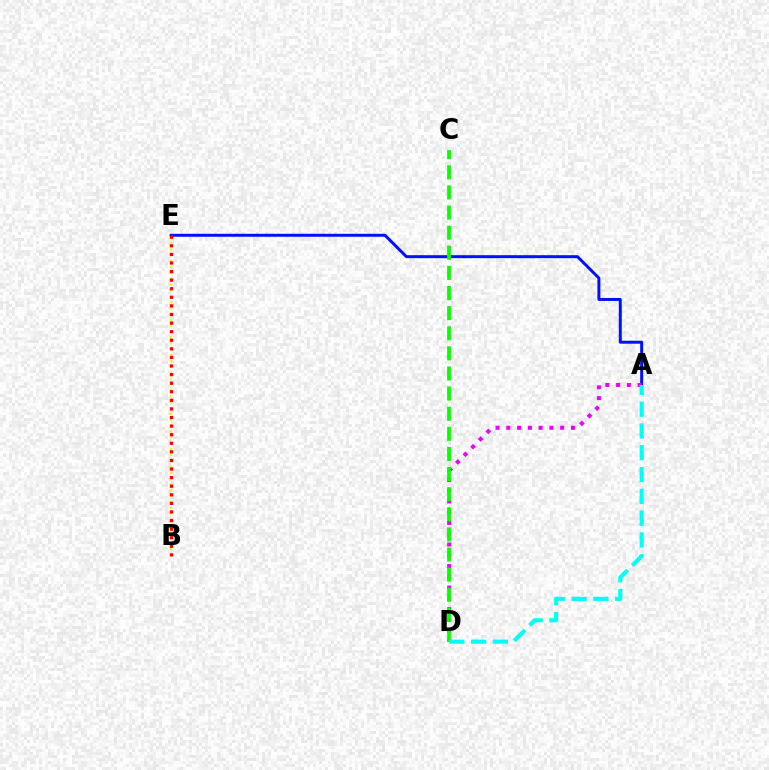{('B', 'E'): [{'color': '#fcf500', 'line_style': 'dotted', 'thickness': 1.6}, {'color': '#ff0000', 'line_style': 'dotted', 'thickness': 2.33}], ('A', 'E'): [{'color': '#0010ff', 'line_style': 'solid', 'thickness': 2.14}], ('A', 'D'): [{'color': '#ee00ff', 'line_style': 'dotted', 'thickness': 2.93}, {'color': '#00fff6', 'line_style': 'dashed', 'thickness': 2.96}], ('C', 'D'): [{'color': '#08ff00', 'line_style': 'dashed', 'thickness': 2.73}]}